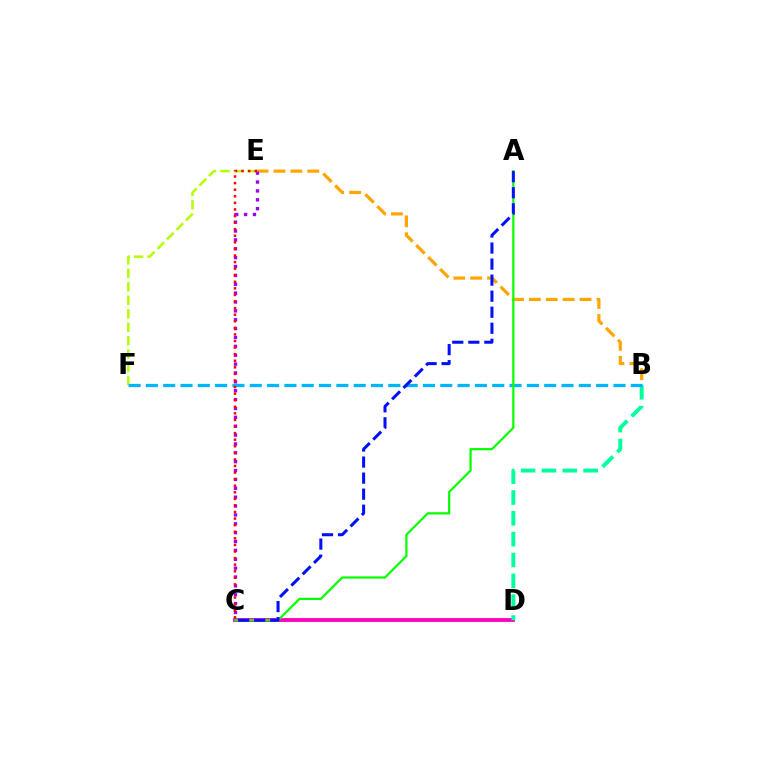{('E', 'F'): [{'color': '#b3ff00', 'line_style': 'dashed', 'thickness': 1.83}], ('C', 'D'): [{'color': '#ff00bd', 'line_style': 'solid', 'thickness': 2.76}], ('B', 'E'): [{'color': '#ffa500', 'line_style': 'dashed', 'thickness': 2.3}], ('B', 'D'): [{'color': '#00ff9d', 'line_style': 'dashed', 'thickness': 2.83}], ('B', 'F'): [{'color': '#00b5ff', 'line_style': 'dashed', 'thickness': 2.35}], ('C', 'E'): [{'color': '#9b00ff', 'line_style': 'dotted', 'thickness': 2.41}, {'color': '#ff0000', 'line_style': 'dotted', 'thickness': 1.79}], ('A', 'C'): [{'color': '#08ff00', 'line_style': 'solid', 'thickness': 1.6}, {'color': '#0010ff', 'line_style': 'dashed', 'thickness': 2.18}]}